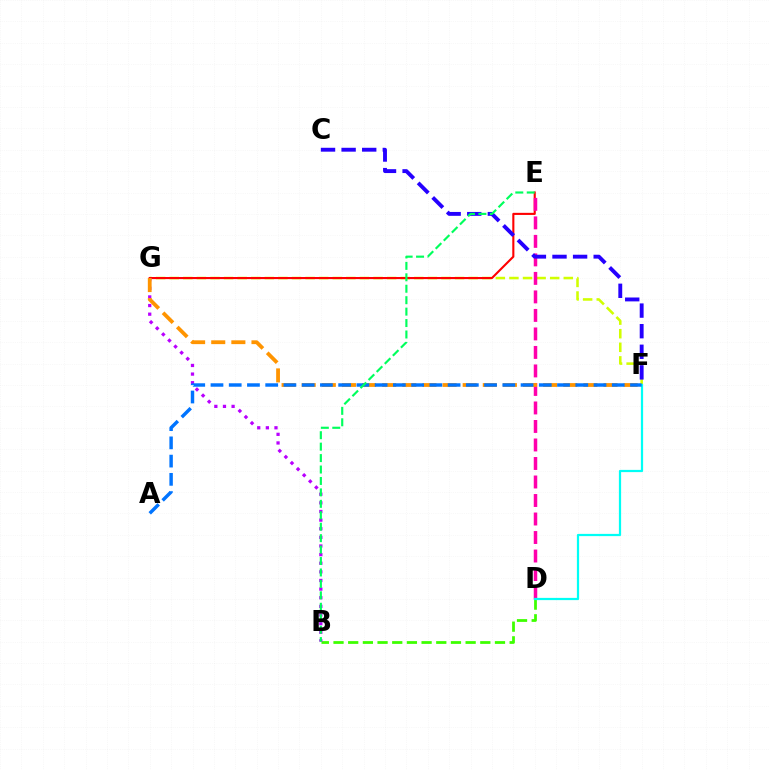{('F', 'G'): [{'color': '#d1ff00', 'line_style': 'dashed', 'thickness': 1.85}, {'color': '#ff9400', 'line_style': 'dashed', 'thickness': 2.73}], ('E', 'G'): [{'color': '#ff0000', 'line_style': 'solid', 'thickness': 1.51}], ('D', 'E'): [{'color': '#ff00ac', 'line_style': 'dashed', 'thickness': 2.51}], ('B', 'D'): [{'color': '#3dff00', 'line_style': 'dashed', 'thickness': 1.99}], ('B', 'G'): [{'color': '#b900ff', 'line_style': 'dotted', 'thickness': 2.34}], ('C', 'F'): [{'color': '#2500ff', 'line_style': 'dashed', 'thickness': 2.8}], ('D', 'F'): [{'color': '#00fff6', 'line_style': 'solid', 'thickness': 1.61}], ('A', 'F'): [{'color': '#0074ff', 'line_style': 'dashed', 'thickness': 2.48}], ('B', 'E'): [{'color': '#00ff5c', 'line_style': 'dashed', 'thickness': 1.55}]}